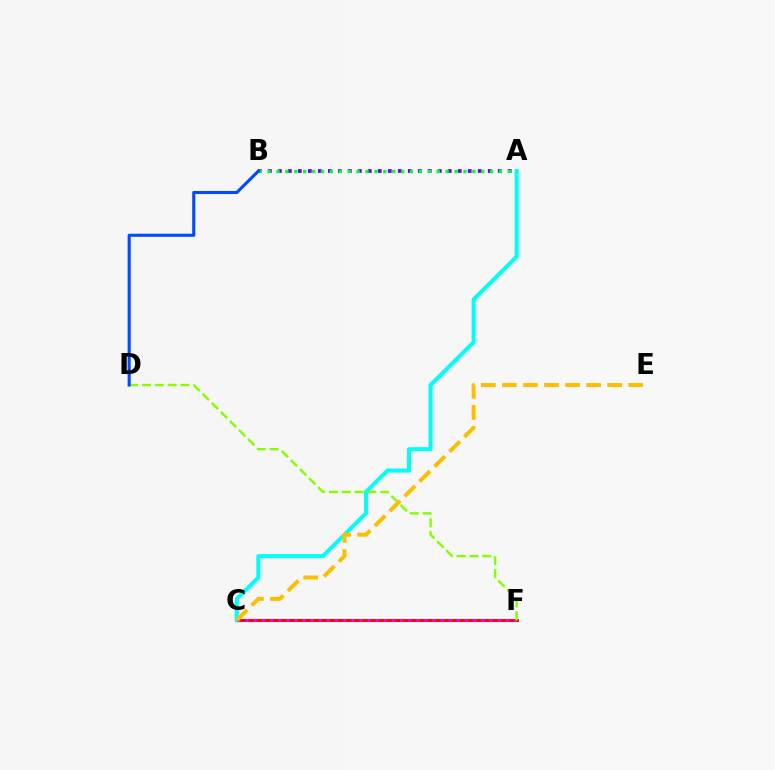{('C', 'F'): [{'color': '#ff0000', 'line_style': 'solid', 'thickness': 2.12}, {'color': '#ff00cf', 'line_style': 'dotted', 'thickness': 2.21}], ('A', 'B'): [{'color': '#7200ff', 'line_style': 'dotted', 'thickness': 2.71}, {'color': '#00ff39', 'line_style': 'dotted', 'thickness': 2.42}], ('A', 'C'): [{'color': '#00fff6', 'line_style': 'solid', 'thickness': 2.89}], ('D', 'F'): [{'color': '#84ff00', 'line_style': 'dashed', 'thickness': 1.74}], ('C', 'E'): [{'color': '#ffbd00', 'line_style': 'dashed', 'thickness': 2.86}], ('B', 'D'): [{'color': '#004bff', 'line_style': 'solid', 'thickness': 2.22}]}